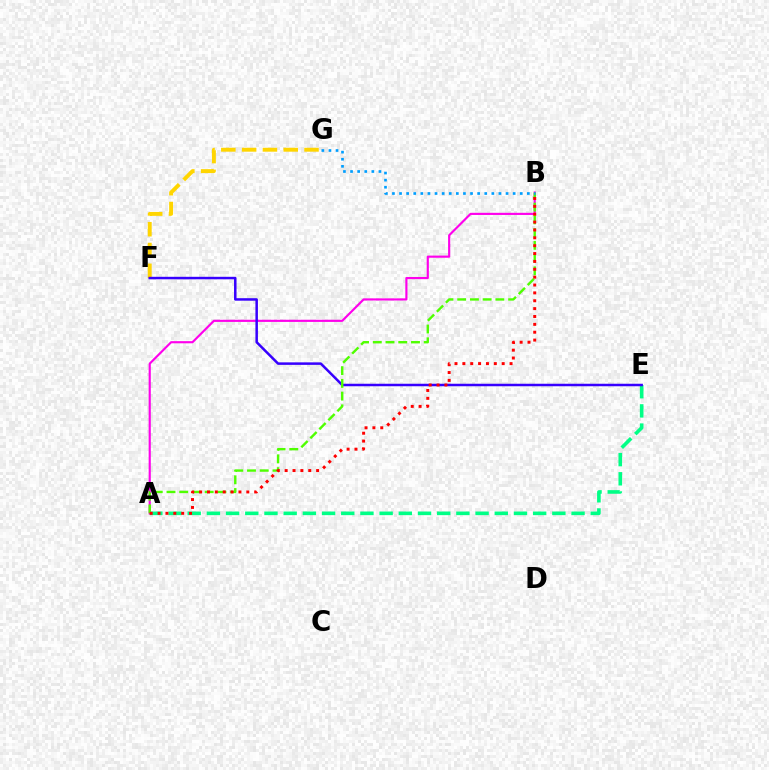{('A', 'E'): [{'color': '#00ff86', 'line_style': 'dashed', 'thickness': 2.61}], ('F', 'G'): [{'color': '#ffd500', 'line_style': 'dashed', 'thickness': 2.83}], ('A', 'B'): [{'color': '#ff00ed', 'line_style': 'solid', 'thickness': 1.55}, {'color': '#4fff00', 'line_style': 'dashed', 'thickness': 1.73}, {'color': '#ff0000', 'line_style': 'dotted', 'thickness': 2.14}], ('E', 'F'): [{'color': '#3700ff', 'line_style': 'solid', 'thickness': 1.8}], ('B', 'G'): [{'color': '#009eff', 'line_style': 'dotted', 'thickness': 1.93}]}